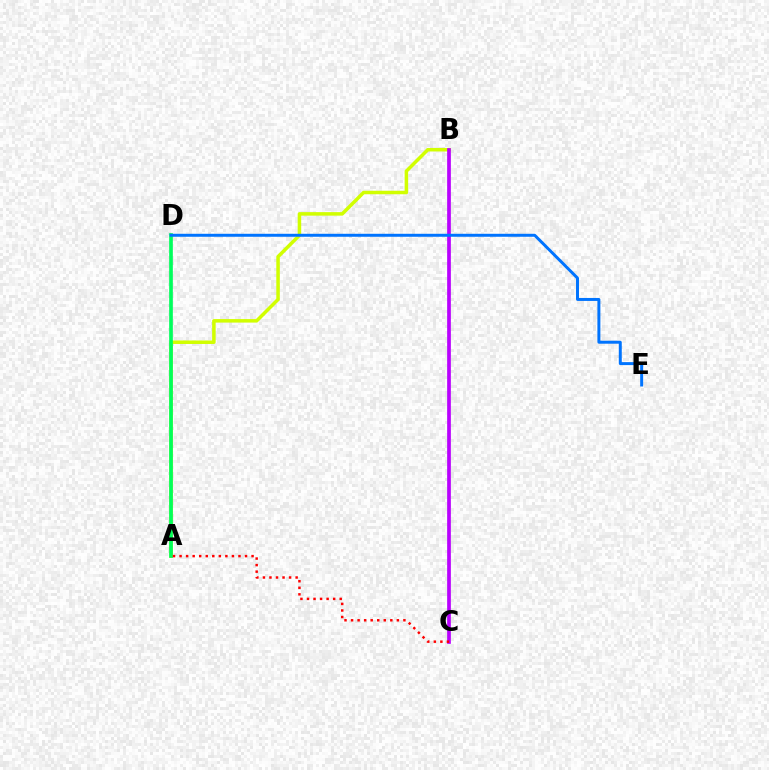{('A', 'B'): [{'color': '#d1ff00', 'line_style': 'solid', 'thickness': 2.53}], ('A', 'D'): [{'color': '#00ff5c', 'line_style': 'solid', 'thickness': 2.64}], ('B', 'C'): [{'color': '#b900ff', 'line_style': 'solid', 'thickness': 2.67}], ('A', 'C'): [{'color': '#ff0000', 'line_style': 'dotted', 'thickness': 1.78}], ('D', 'E'): [{'color': '#0074ff', 'line_style': 'solid', 'thickness': 2.14}]}